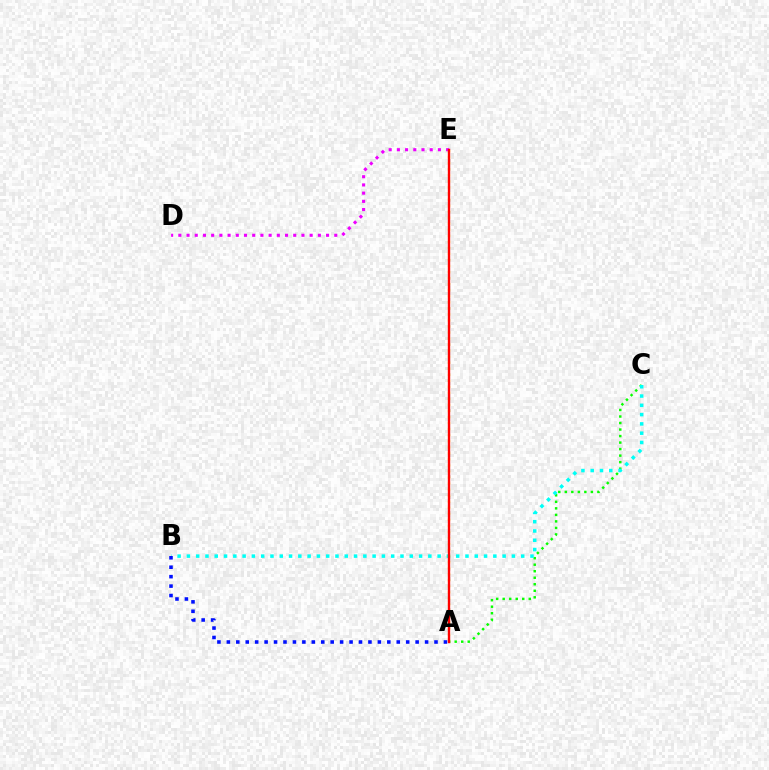{('A', 'C'): [{'color': '#08ff00', 'line_style': 'dotted', 'thickness': 1.77}], ('D', 'E'): [{'color': '#ee00ff', 'line_style': 'dotted', 'thickness': 2.23}], ('B', 'C'): [{'color': '#00fff6', 'line_style': 'dotted', 'thickness': 2.52}], ('A', 'B'): [{'color': '#0010ff', 'line_style': 'dotted', 'thickness': 2.56}], ('A', 'E'): [{'color': '#fcf500', 'line_style': 'dotted', 'thickness': 1.64}, {'color': '#ff0000', 'line_style': 'solid', 'thickness': 1.71}]}